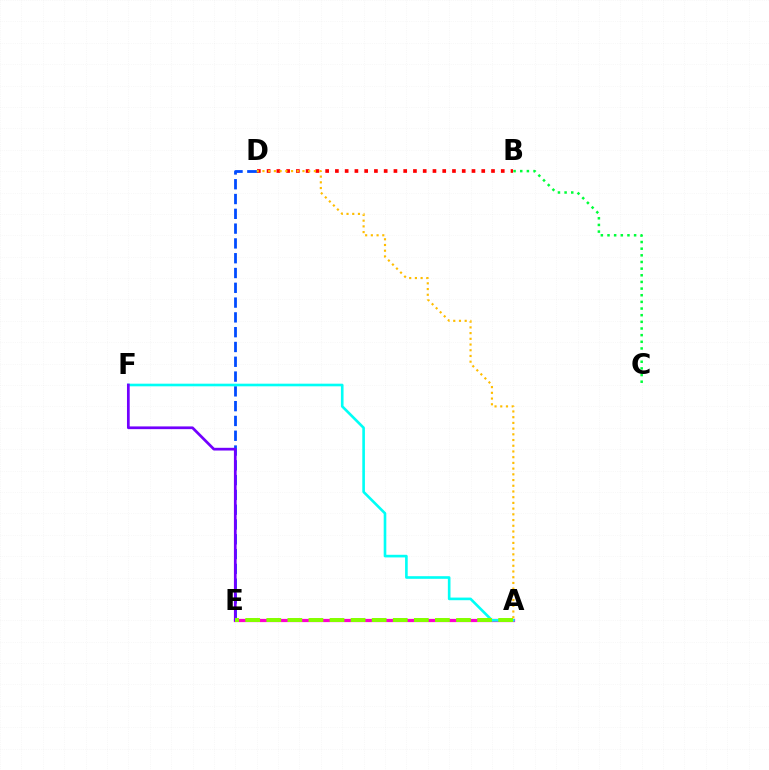{('A', 'E'): [{'color': '#ff00cf', 'line_style': 'solid', 'thickness': 2.33}, {'color': '#84ff00', 'line_style': 'dashed', 'thickness': 2.86}], ('D', 'E'): [{'color': '#004bff', 'line_style': 'dashed', 'thickness': 2.01}], ('B', 'C'): [{'color': '#00ff39', 'line_style': 'dotted', 'thickness': 1.81}], ('A', 'F'): [{'color': '#00fff6', 'line_style': 'solid', 'thickness': 1.9}], ('E', 'F'): [{'color': '#7200ff', 'line_style': 'solid', 'thickness': 1.96}], ('B', 'D'): [{'color': '#ff0000', 'line_style': 'dotted', 'thickness': 2.65}], ('A', 'D'): [{'color': '#ffbd00', 'line_style': 'dotted', 'thickness': 1.55}]}